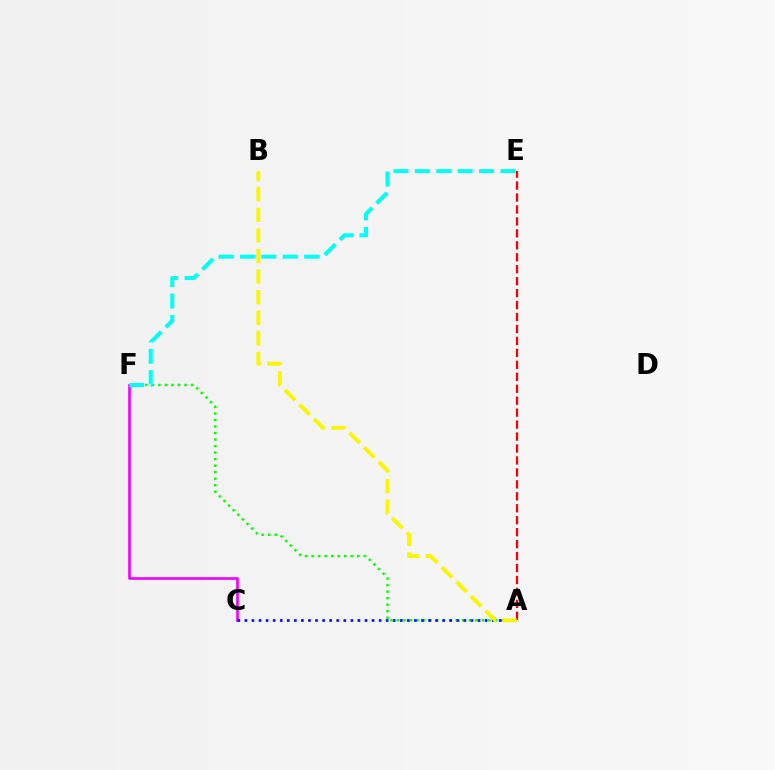{('A', 'F'): [{'color': '#08ff00', 'line_style': 'dotted', 'thickness': 1.77}], ('C', 'F'): [{'color': '#ee00ff', 'line_style': 'solid', 'thickness': 1.9}], ('A', 'E'): [{'color': '#ff0000', 'line_style': 'dashed', 'thickness': 1.62}], ('A', 'C'): [{'color': '#0010ff', 'line_style': 'dotted', 'thickness': 1.92}], ('E', 'F'): [{'color': '#00fff6', 'line_style': 'dashed', 'thickness': 2.91}], ('A', 'B'): [{'color': '#fcf500', 'line_style': 'dashed', 'thickness': 2.8}]}